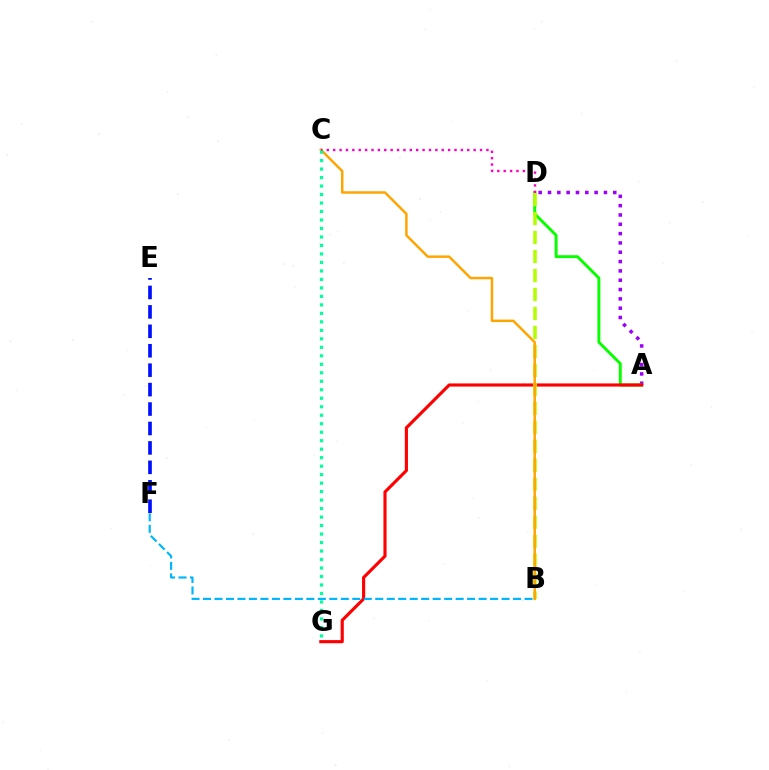{('A', 'D'): [{'color': '#9b00ff', 'line_style': 'dotted', 'thickness': 2.53}, {'color': '#08ff00', 'line_style': 'solid', 'thickness': 2.11}], ('A', 'G'): [{'color': '#ff0000', 'line_style': 'solid', 'thickness': 2.26}], ('B', 'D'): [{'color': '#b3ff00', 'line_style': 'dashed', 'thickness': 2.58}], ('B', 'C'): [{'color': '#ffa500', 'line_style': 'solid', 'thickness': 1.78}], ('E', 'F'): [{'color': '#0010ff', 'line_style': 'dashed', 'thickness': 2.64}], ('C', 'D'): [{'color': '#ff00bd', 'line_style': 'dotted', 'thickness': 1.73}], ('C', 'G'): [{'color': '#00ff9d', 'line_style': 'dotted', 'thickness': 2.31}], ('B', 'F'): [{'color': '#00b5ff', 'line_style': 'dashed', 'thickness': 1.56}]}